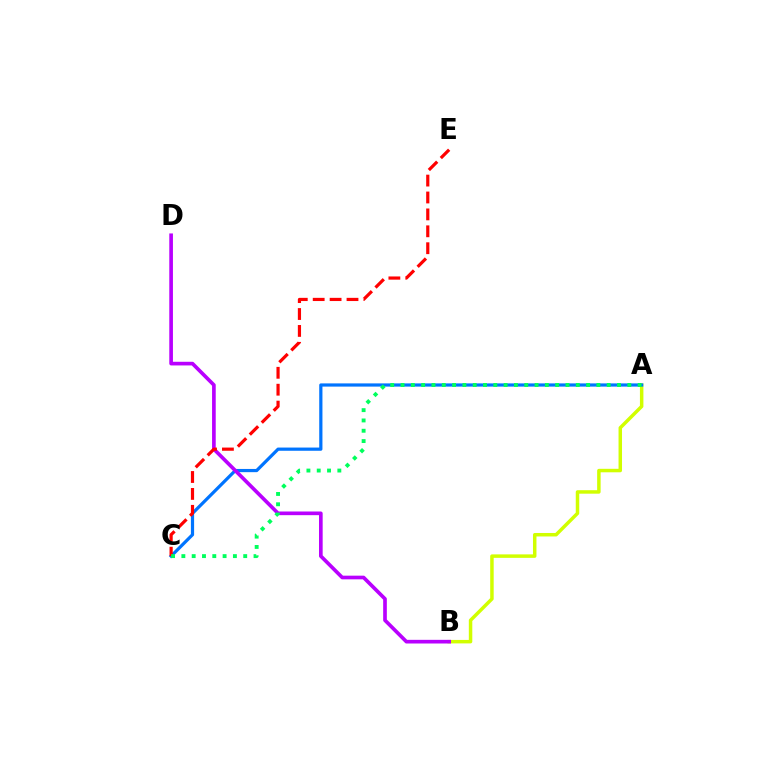{('A', 'B'): [{'color': '#d1ff00', 'line_style': 'solid', 'thickness': 2.51}], ('A', 'C'): [{'color': '#0074ff', 'line_style': 'solid', 'thickness': 2.31}, {'color': '#00ff5c', 'line_style': 'dotted', 'thickness': 2.8}], ('B', 'D'): [{'color': '#b900ff', 'line_style': 'solid', 'thickness': 2.64}], ('C', 'E'): [{'color': '#ff0000', 'line_style': 'dashed', 'thickness': 2.3}]}